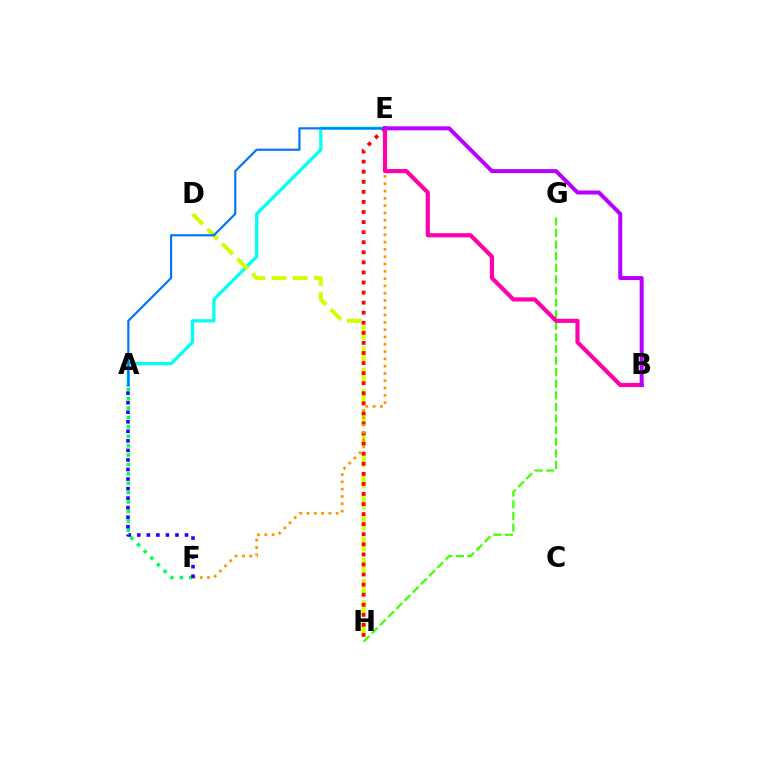{('A', 'E'): [{'color': '#00fff6', 'line_style': 'solid', 'thickness': 2.36}, {'color': '#0074ff', 'line_style': 'solid', 'thickness': 1.56}], ('G', 'H'): [{'color': '#3dff00', 'line_style': 'dashed', 'thickness': 1.58}], ('D', 'H'): [{'color': '#d1ff00', 'line_style': 'dashed', 'thickness': 2.87}], ('E', 'H'): [{'color': '#ff0000', 'line_style': 'dotted', 'thickness': 2.74}], ('E', 'F'): [{'color': '#ff9400', 'line_style': 'dotted', 'thickness': 1.98}], ('A', 'F'): [{'color': '#00ff5c', 'line_style': 'dotted', 'thickness': 2.55}, {'color': '#2500ff', 'line_style': 'dotted', 'thickness': 2.59}], ('B', 'E'): [{'color': '#ff00ac', 'line_style': 'solid', 'thickness': 3.0}, {'color': '#b900ff', 'line_style': 'solid', 'thickness': 2.88}]}